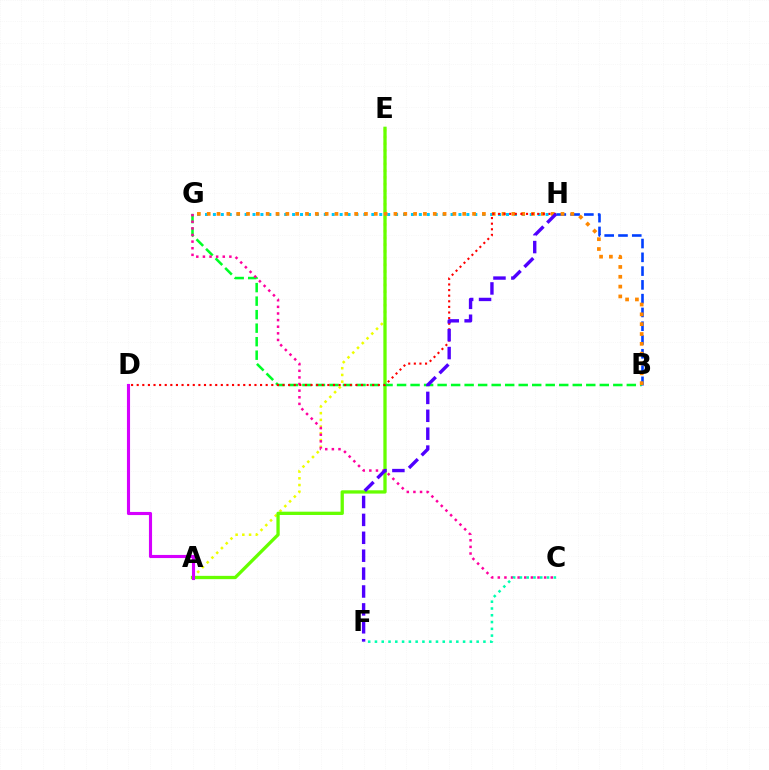{('A', 'E'): [{'color': '#eeff00', 'line_style': 'dotted', 'thickness': 1.83}, {'color': '#66ff00', 'line_style': 'solid', 'thickness': 2.37}], ('B', 'G'): [{'color': '#00ff27', 'line_style': 'dashed', 'thickness': 1.84}, {'color': '#ff8800', 'line_style': 'dotted', 'thickness': 2.67}], ('C', 'G'): [{'color': '#ff00a0', 'line_style': 'dotted', 'thickness': 1.8}], ('C', 'F'): [{'color': '#00ffaf', 'line_style': 'dotted', 'thickness': 1.84}], ('A', 'D'): [{'color': '#d600ff', 'line_style': 'solid', 'thickness': 2.24}], ('B', 'H'): [{'color': '#003fff', 'line_style': 'dashed', 'thickness': 1.87}], ('G', 'H'): [{'color': '#00c7ff', 'line_style': 'dotted', 'thickness': 2.15}], ('D', 'H'): [{'color': '#ff0000', 'line_style': 'dotted', 'thickness': 1.52}], ('F', 'H'): [{'color': '#4f00ff', 'line_style': 'dashed', 'thickness': 2.43}]}